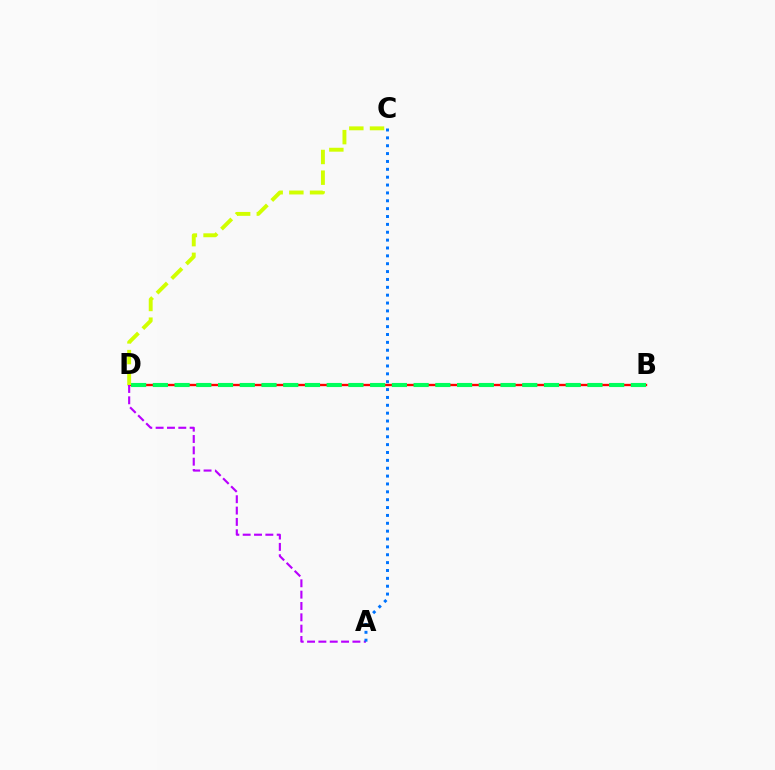{('B', 'D'): [{'color': '#ff0000', 'line_style': 'solid', 'thickness': 1.69}, {'color': '#00ff5c', 'line_style': 'dashed', 'thickness': 2.95}], ('C', 'D'): [{'color': '#d1ff00', 'line_style': 'dashed', 'thickness': 2.81}], ('A', 'D'): [{'color': '#b900ff', 'line_style': 'dashed', 'thickness': 1.54}], ('A', 'C'): [{'color': '#0074ff', 'line_style': 'dotted', 'thickness': 2.14}]}